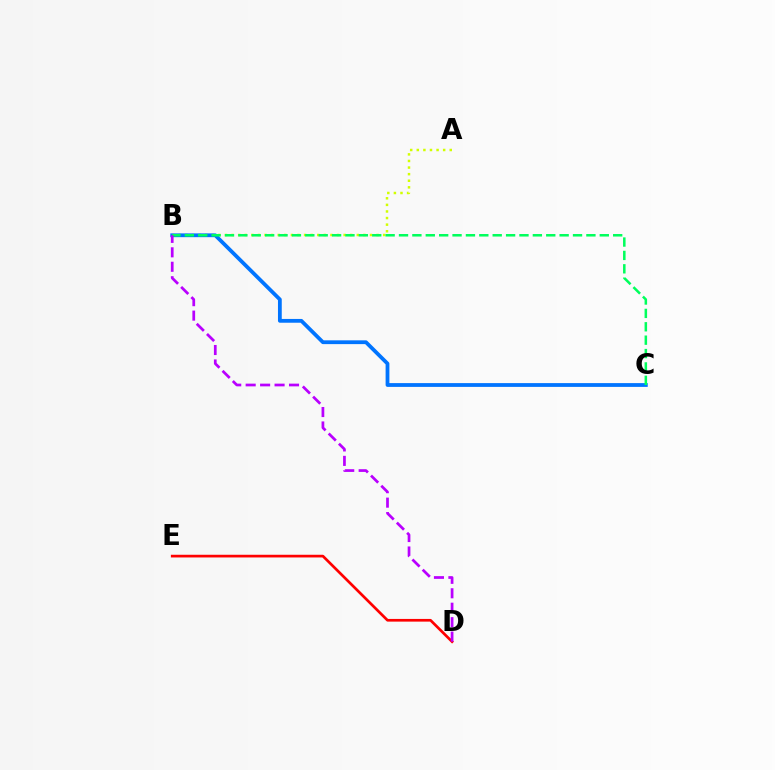{('A', 'B'): [{'color': '#d1ff00', 'line_style': 'dotted', 'thickness': 1.79}], ('D', 'E'): [{'color': '#ff0000', 'line_style': 'solid', 'thickness': 1.94}], ('B', 'C'): [{'color': '#0074ff', 'line_style': 'solid', 'thickness': 2.73}, {'color': '#00ff5c', 'line_style': 'dashed', 'thickness': 1.82}], ('B', 'D'): [{'color': '#b900ff', 'line_style': 'dashed', 'thickness': 1.96}]}